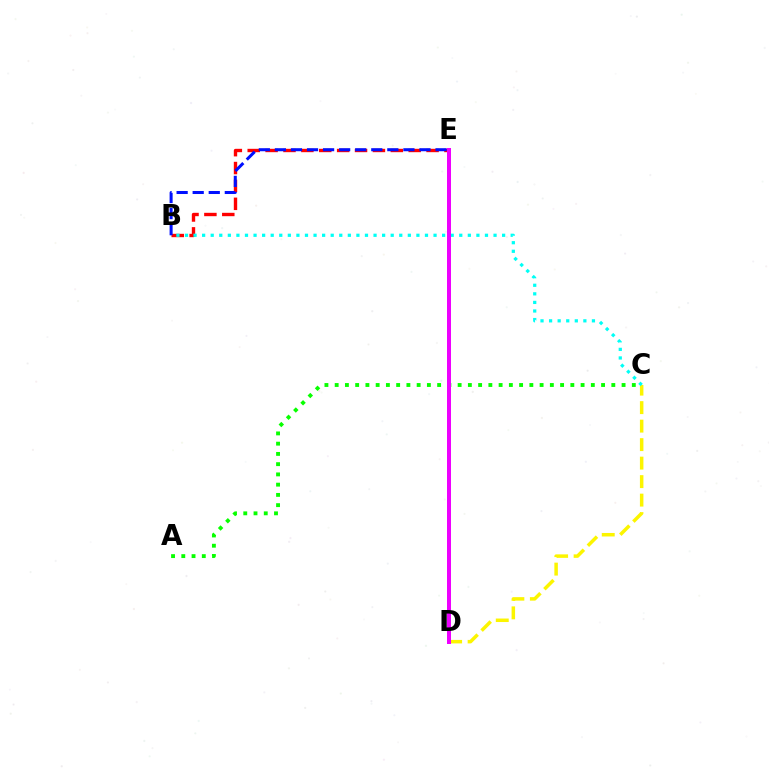{('C', 'D'): [{'color': '#fcf500', 'line_style': 'dashed', 'thickness': 2.51}], ('B', 'E'): [{'color': '#ff0000', 'line_style': 'dashed', 'thickness': 2.43}, {'color': '#0010ff', 'line_style': 'dashed', 'thickness': 2.18}], ('B', 'C'): [{'color': '#00fff6', 'line_style': 'dotted', 'thickness': 2.33}], ('A', 'C'): [{'color': '#08ff00', 'line_style': 'dotted', 'thickness': 2.78}], ('D', 'E'): [{'color': '#ee00ff', 'line_style': 'solid', 'thickness': 2.88}]}